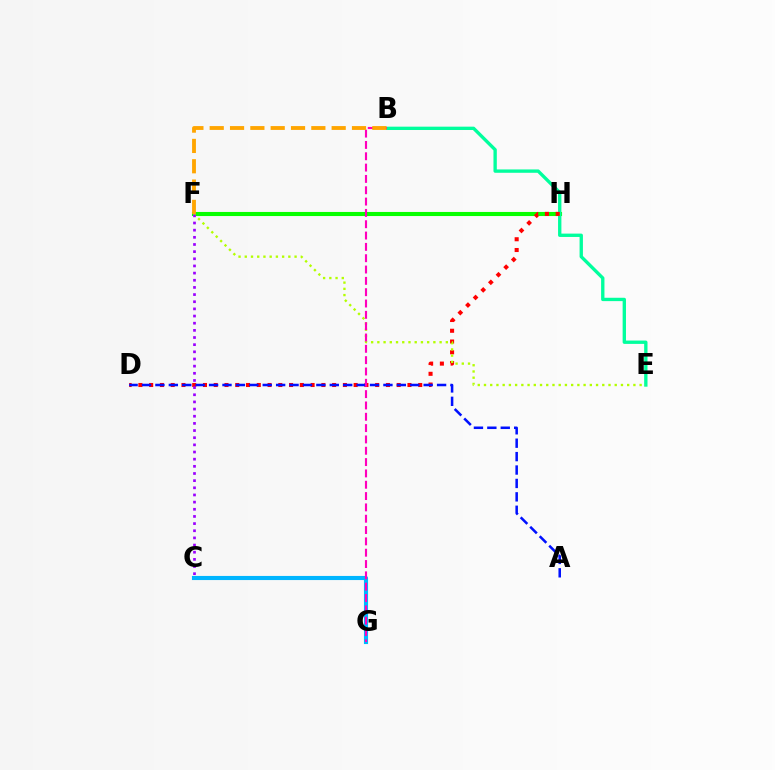{('F', 'H'): [{'color': '#08ff00', 'line_style': 'solid', 'thickness': 2.95}], ('B', 'E'): [{'color': '#00ff9d', 'line_style': 'solid', 'thickness': 2.41}], ('D', 'H'): [{'color': '#ff0000', 'line_style': 'dotted', 'thickness': 2.92}], ('C', 'G'): [{'color': '#00b5ff', 'line_style': 'solid', 'thickness': 2.96}], ('A', 'D'): [{'color': '#0010ff', 'line_style': 'dashed', 'thickness': 1.82}], ('E', 'F'): [{'color': '#b3ff00', 'line_style': 'dotted', 'thickness': 1.69}], ('B', 'G'): [{'color': '#ff00bd', 'line_style': 'dashed', 'thickness': 1.54}], ('C', 'F'): [{'color': '#9b00ff', 'line_style': 'dotted', 'thickness': 1.94}], ('B', 'F'): [{'color': '#ffa500', 'line_style': 'dashed', 'thickness': 2.76}]}